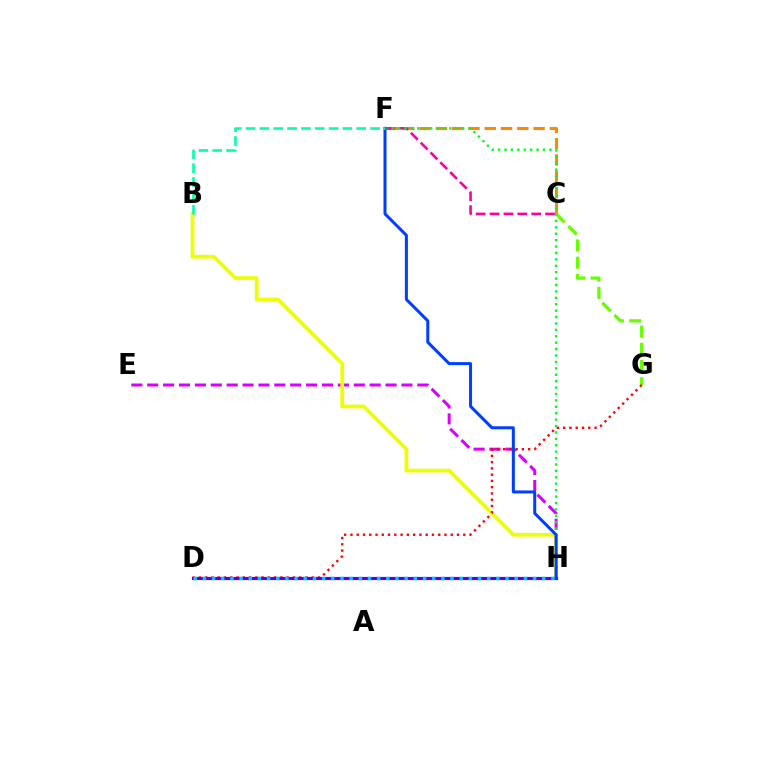{('E', 'H'): [{'color': '#d600ff', 'line_style': 'dashed', 'thickness': 2.16}], ('C', 'F'): [{'color': '#ff8800', 'line_style': 'dashed', 'thickness': 2.21}, {'color': '#ff00a0', 'line_style': 'dashed', 'thickness': 1.89}], ('C', 'G'): [{'color': '#66ff00', 'line_style': 'dashed', 'thickness': 2.34}], ('B', 'H'): [{'color': '#eeff00', 'line_style': 'solid', 'thickness': 2.67}], ('D', 'G'): [{'color': '#ff0000', 'line_style': 'dotted', 'thickness': 1.7}], ('F', 'H'): [{'color': '#00ff27', 'line_style': 'dotted', 'thickness': 1.74}, {'color': '#003fff', 'line_style': 'solid', 'thickness': 2.17}], ('D', 'H'): [{'color': '#4f00ff', 'line_style': 'solid', 'thickness': 2.27}, {'color': '#00c7ff', 'line_style': 'dotted', 'thickness': 2.49}], ('B', 'F'): [{'color': '#00ffaf', 'line_style': 'dashed', 'thickness': 1.88}]}